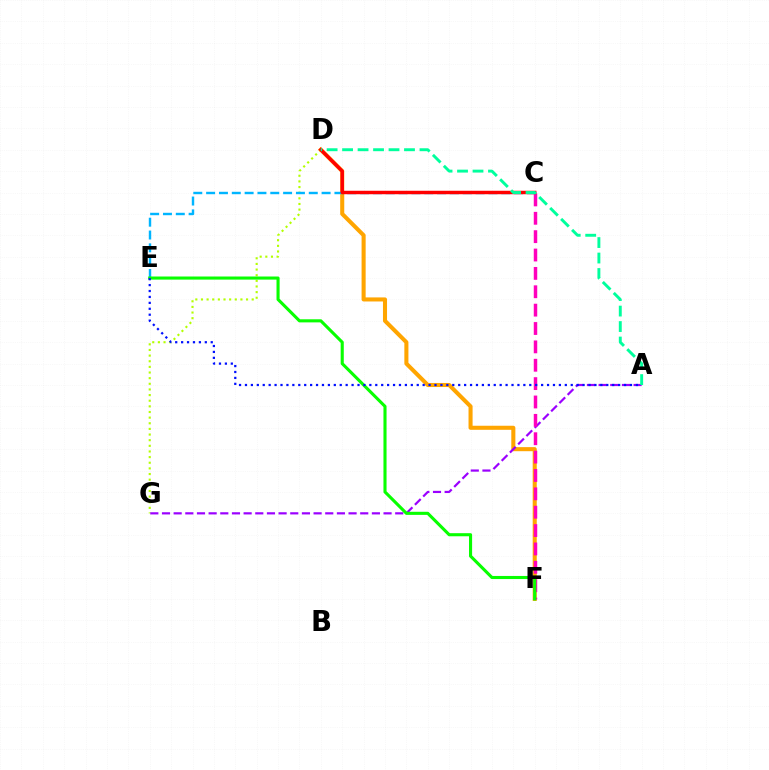{('D', 'G'): [{'color': '#b3ff00', 'line_style': 'dotted', 'thickness': 1.53}], ('D', 'F'): [{'color': '#ffa500', 'line_style': 'solid', 'thickness': 2.93}], ('C', 'E'): [{'color': '#00b5ff', 'line_style': 'dashed', 'thickness': 1.74}], ('A', 'G'): [{'color': '#9b00ff', 'line_style': 'dashed', 'thickness': 1.58}], ('C', 'F'): [{'color': '#ff00bd', 'line_style': 'dashed', 'thickness': 2.5}], ('C', 'D'): [{'color': '#ff0000', 'line_style': 'solid', 'thickness': 2.49}], ('E', 'F'): [{'color': '#08ff00', 'line_style': 'solid', 'thickness': 2.23}], ('A', 'E'): [{'color': '#0010ff', 'line_style': 'dotted', 'thickness': 1.61}], ('A', 'D'): [{'color': '#00ff9d', 'line_style': 'dashed', 'thickness': 2.1}]}